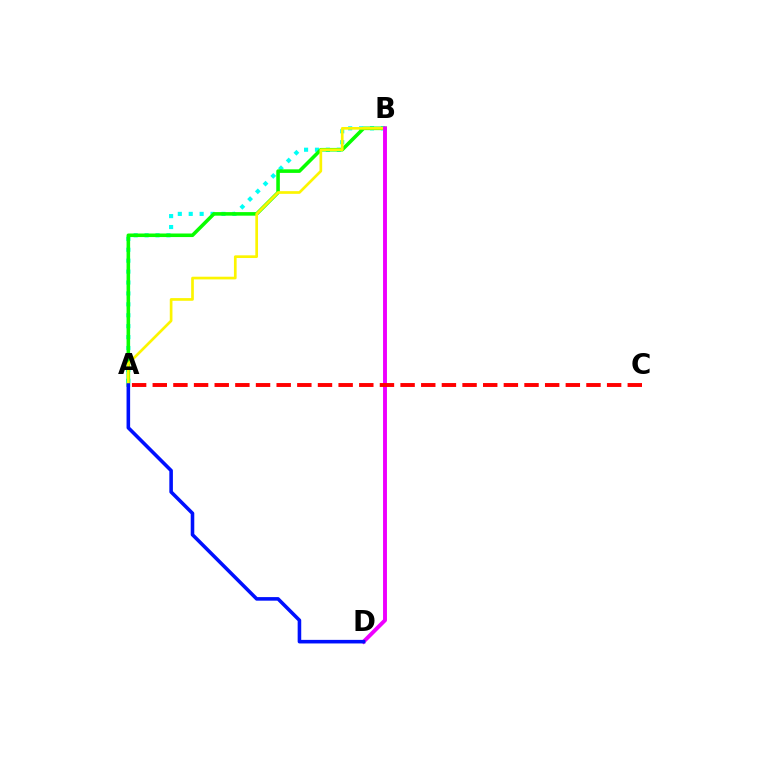{('A', 'B'): [{'color': '#00fff6', 'line_style': 'dotted', 'thickness': 2.97}, {'color': '#08ff00', 'line_style': 'solid', 'thickness': 2.57}, {'color': '#fcf500', 'line_style': 'solid', 'thickness': 1.93}], ('B', 'D'): [{'color': '#ee00ff', 'line_style': 'solid', 'thickness': 2.82}], ('A', 'C'): [{'color': '#ff0000', 'line_style': 'dashed', 'thickness': 2.81}], ('A', 'D'): [{'color': '#0010ff', 'line_style': 'solid', 'thickness': 2.57}]}